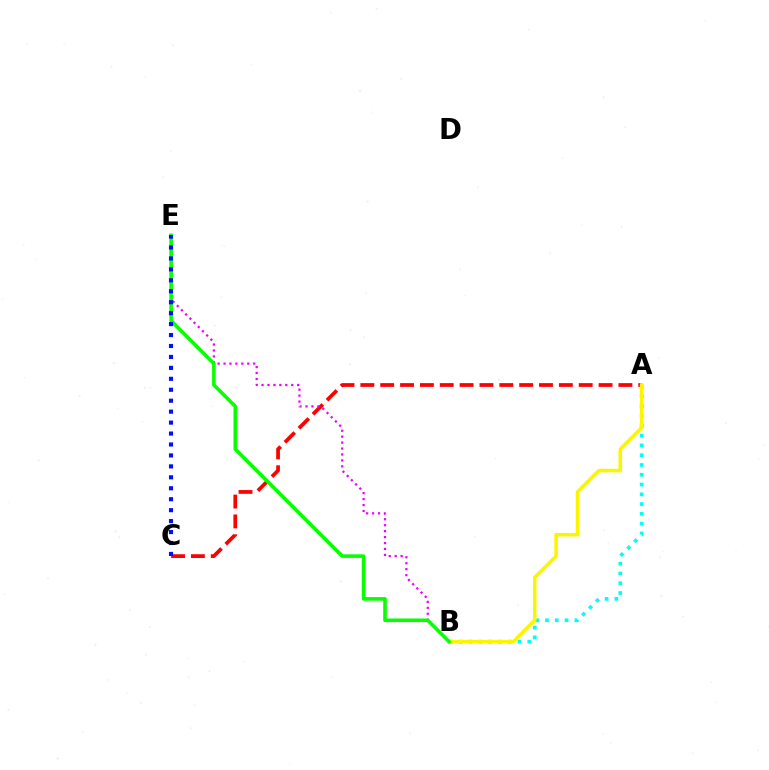{('A', 'C'): [{'color': '#ff0000', 'line_style': 'dashed', 'thickness': 2.7}], ('A', 'B'): [{'color': '#00fff6', 'line_style': 'dotted', 'thickness': 2.66}, {'color': '#fcf500', 'line_style': 'solid', 'thickness': 2.56}], ('B', 'E'): [{'color': '#ee00ff', 'line_style': 'dotted', 'thickness': 1.61}, {'color': '#08ff00', 'line_style': 'solid', 'thickness': 2.58}], ('C', 'E'): [{'color': '#0010ff', 'line_style': 'dotted', 'thickness': 2.97}]}